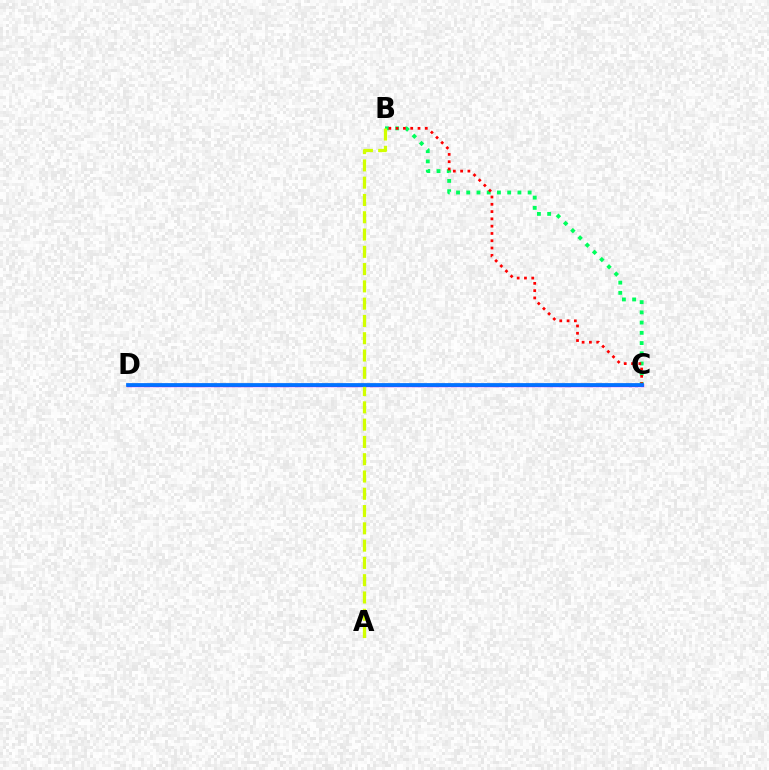{('B', 'C'): [{'color': '#00ff5c', 'line_style': 'dotted', 'thickness': 2.78}, {'color': '#ff0000', 'line_style': 'dotted', 'thickness': 1.98}], ('C', 'D'): [{'color': '#b900ff', 'line_style': 'solid', 'thickness': 2.4}, {'color': '#0074ff', 'line_style': 'solid', 'thickness': 2.69}], ('A', 'B'): [{'color': '#d1ff00', 'line_style': 'dashed', 'thickness': 2.35}]}